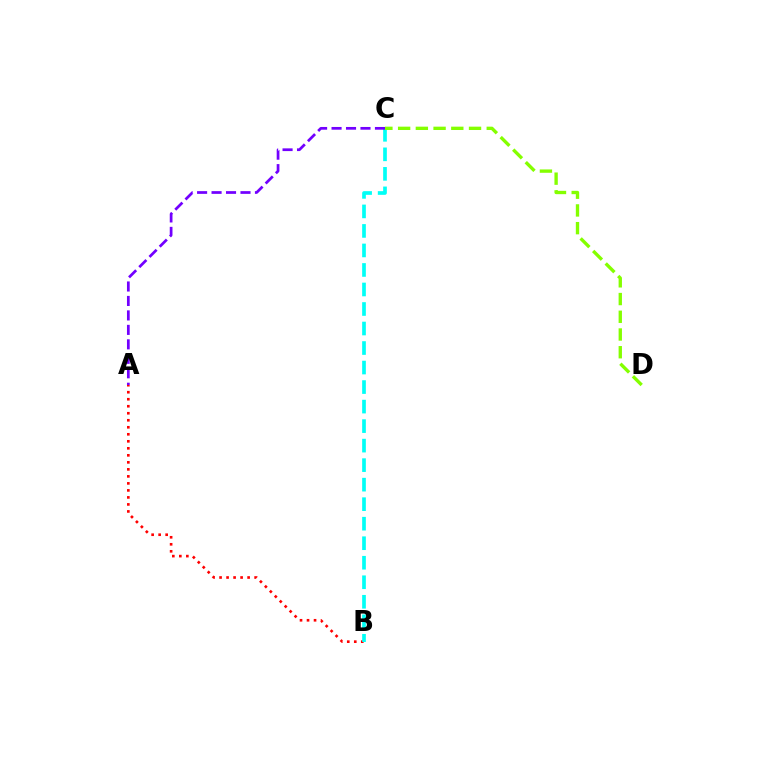{('A', 'B'): [{'color': '#ff0000', 'line_style': 'dotted', 'thickness': 1.91}], ('B', 'C'): [{'color': '#00fff6', 'line_style': 'dashed', 'thickness': 2.65}], ('A', 'C'): [{'color': '#7200ff', 'line_style': 'dashed', 'thickness': 1.96}], ('C', 'D'): [{'color': '#84ff00', 'line_style': 'dashed', 'thickness': 2.41}]}